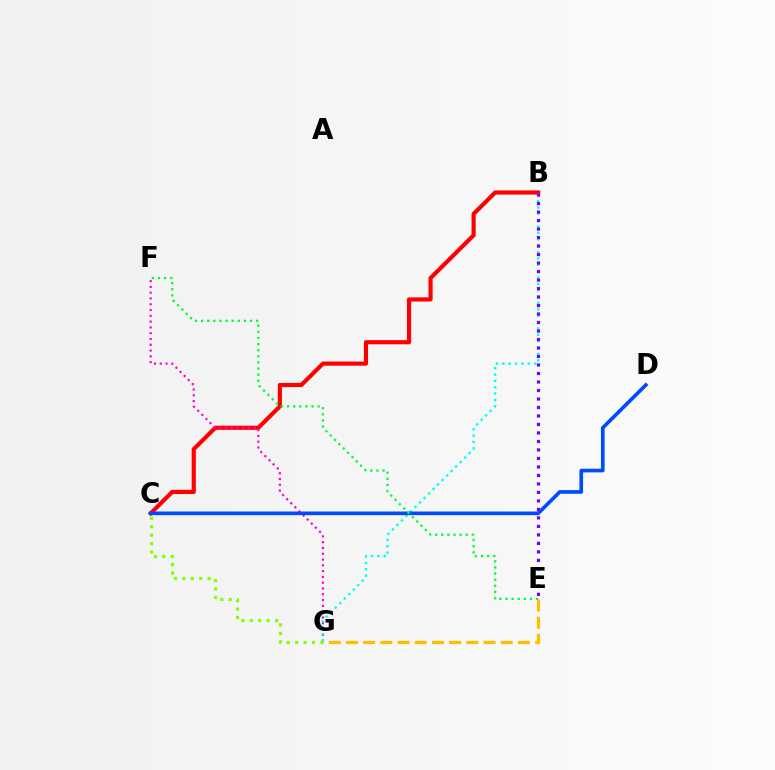{('B', 'C'): [{'color': '#ff0000', 'line_style': 'solid', 'thickness': 2.99}], ('F', 'G'): [{'color': '#ff00cf', 'line_style': 'dotted', 'thickness': 1.57}], ('B', 'G'): [{'color': '#00fff6', 'line_style': 'dotted', 'thickness': 1.73}], ('C', 'D'): [{'color': '#004bff', 'line_style': 'solid', 'thickness': 2.63}], ('E', 'F'): [{'color': '#00ff39', 'line_style': 'dotted', 'thickness': 1.66}], ('C', 'G'): [{'color': '#84ff00', 'line_style': 'dotted', 'thickness': 2.29}], ('E', 'G'): [{'color': '#ffbd00', 'line_style': 'dashed', 'thickness': 2.34}], ('B', 'E'): [{'color': '#7200ff', 'line_style': 'dotted', 'thickness': 2.31}]}